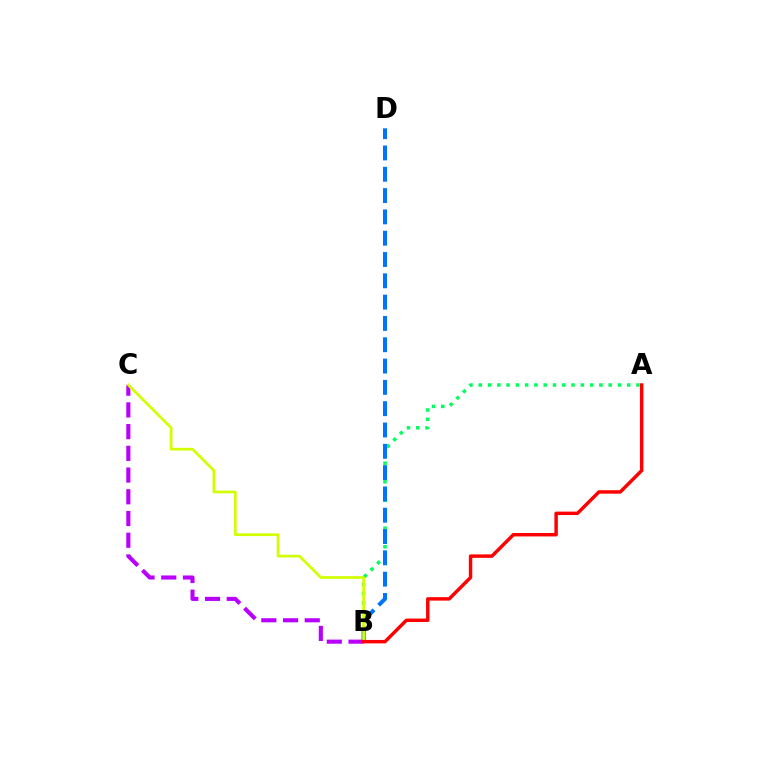{('A', 'B'): [{'color': '#00ff5c', 'line_style': 'dotted', 'thickness': 2.52}, {'color': '#ff0000', 'line_style': 'solid', 'thickness': 2.47}], ('B', 'D'): [{'color': '#0074ff', 'line_style': 'dashed', 'thickness': 2.89}], ('B', 'C'): [{'color': '#b900ff', 'line_style': 'dashed', 'thickness': 2.95}, {'color': '#d1ff00', 'line_style': 'solid', 'thickness': 1.95}]}